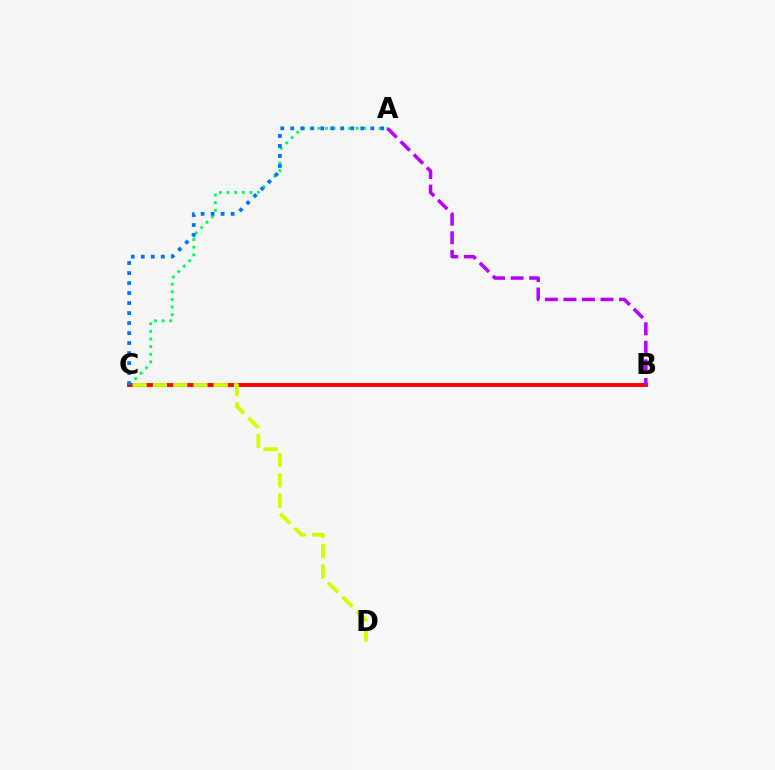{('A', 'C'): [{'color': '#00ff5c', 'line_style': 'dotted', 'thickness': 2.08}, {'color': '#0074ff', 'line_style': 'dotted', 'thickness': 2.72}], ('B', 'C'): [{'color': '#ff0000', 'line_style': 'solid', 'thickness': 2.81}], ('C', 'D'): [{'color': '#d1ff00', 'line_style': 'dashed', 'thickness': 2.75}], ('A', 'B'): [{'color': '#b900ff', 'line_style': 'dashed', 'thickness': 2.52}]}